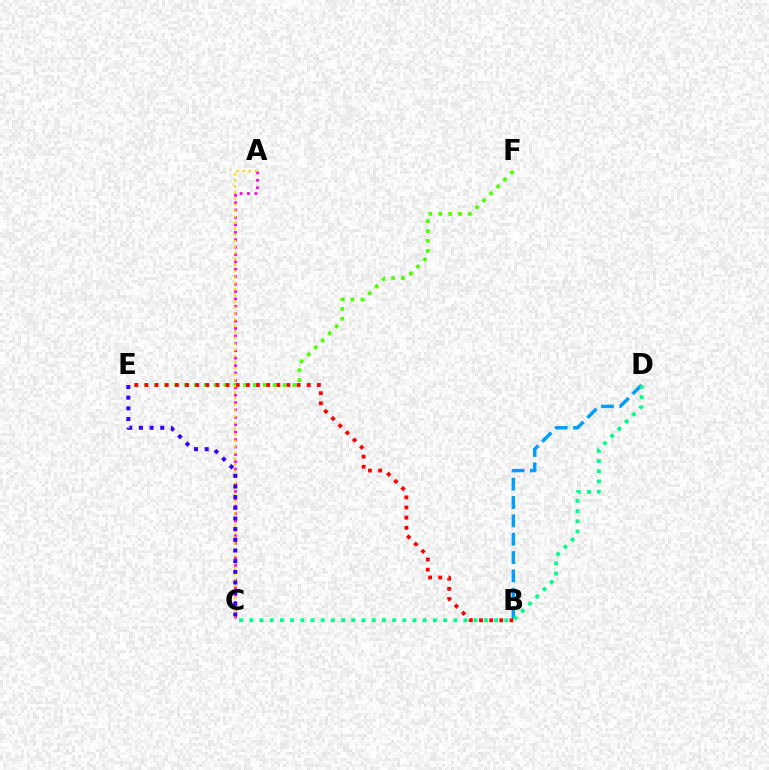{('B', 'D'): [{'color': '#009eff', 'line_style': 'dashed', 'thickness': 2.49}], ('E', 'F'): [{'color': '#4fff00', 'line_style': 'dotted', 'thickness': 2.69}], ('C', 'D'): [{'color': '#00ff86', 'line_style': 'dotted', 'thickness': 2.77}], ('A', 'C'): [{'color': '#ff00ed', 'line_style': 'dotted', 'thickness': 2.01}, {'color': '#ffd500', 'line_style': 'dotted', 'thickness': 1.64}], ('B', 'E'): [{'color': '#ff0000', 'line_style': 'dotted', 'thickness': 2.76}], ('C', 'E'): [{'color': '#3700ff', 'line_style': 'dotted', 'thickness': 2.9}]}